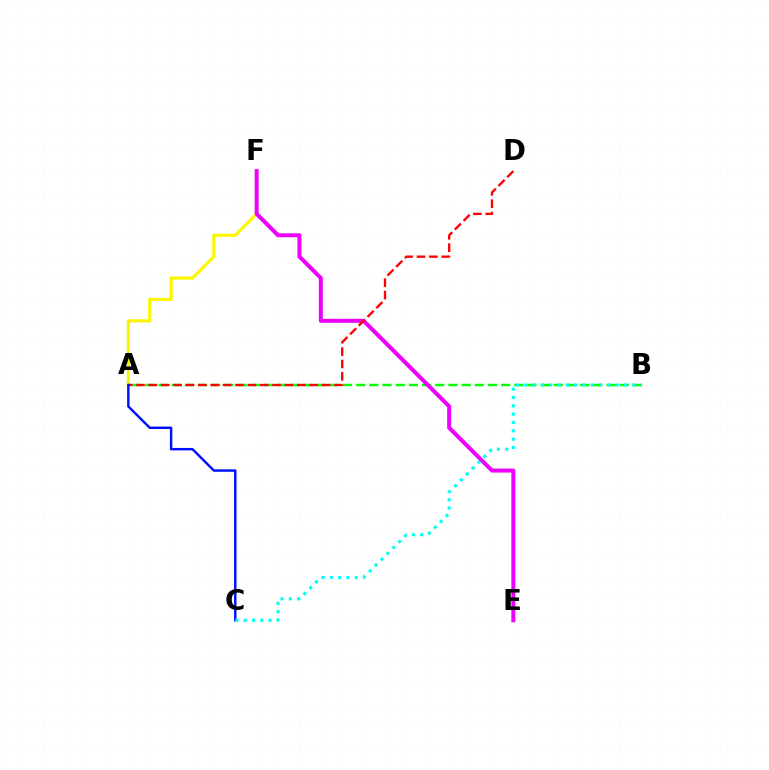{('A', 'F'): [{'color': '#fcf500', 'line_style': 'solid', 'thickness': 2.28}], ('A', 'B'): [{'color': '#08ff00', 'line_style': 'dashed', 'thickness': 1.79}], ('E', 'F'): [{'color': '#ee00ff', 'line_style': 'solid', 'thickness': 2.87}], ('A', 'D'): [{'color': '#ff0000', 'line_style': 'dashed', 'thickness': 1.68}], ('A', 'C'): [{'color': '#0010ff', 'line_style': 'solid', 'thickness': 1.76}], ('B', 'C'): [{'color': '#00fff6', 'line_style': 'dotted', 'thickness': 2.26}]}